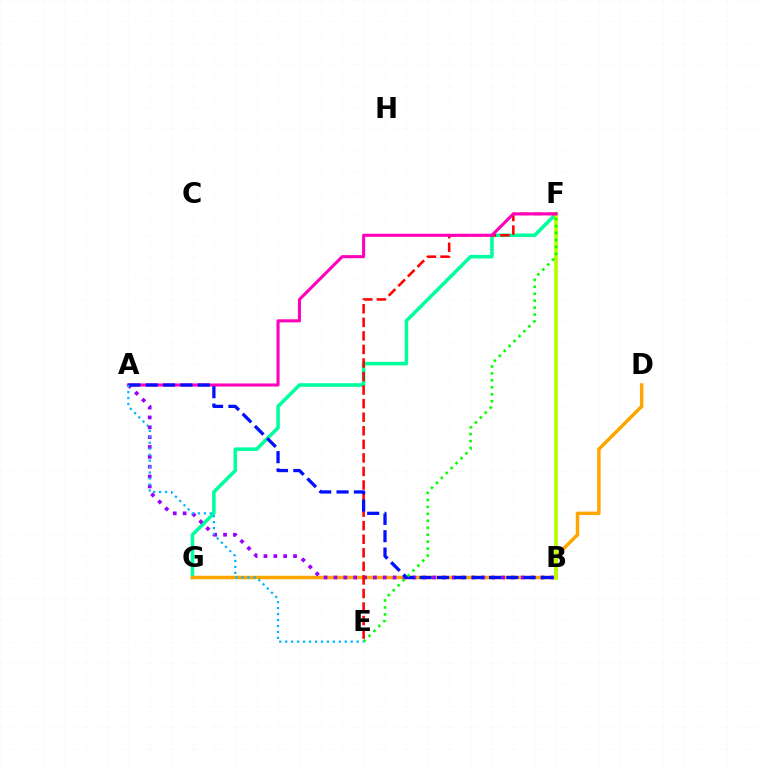{('F', 'G'): [{'color': '#00ff9d', 'line_style': 'solid', 'thickness': 2.57}], ('D', 'G'): [{'color': '#ffa500', 'line_style': 'solid', 'thickness': 2.5}], ('A', 'B'): [{'color': '#9b00ff', 'line_style': 'dotted', 'thickness': 2.68}, {'color': '#0010ff', 'line_style': 'dashed', 'thickness': 2.36}], ('B', 'F'): [{'color': '#b3ff00', 'line_style': 'solid', 'thickness': 2.7}], ('E', 'F'): [{'color': '#ff0000', 'line_style': 'dashed', 'thickness': 1.84}, {'color': '#08ff00', 'line_style': 'dotted', 'thickness': 1.89}], ('A', 'F'): [{'color': '#ff00bd', 'line_style': 'solid', 'thickness': 2.22}], ('A', 'E'): [{'color': '#00b5ff', 'line_style': 'dotted', 'thickness': 1.62}]}